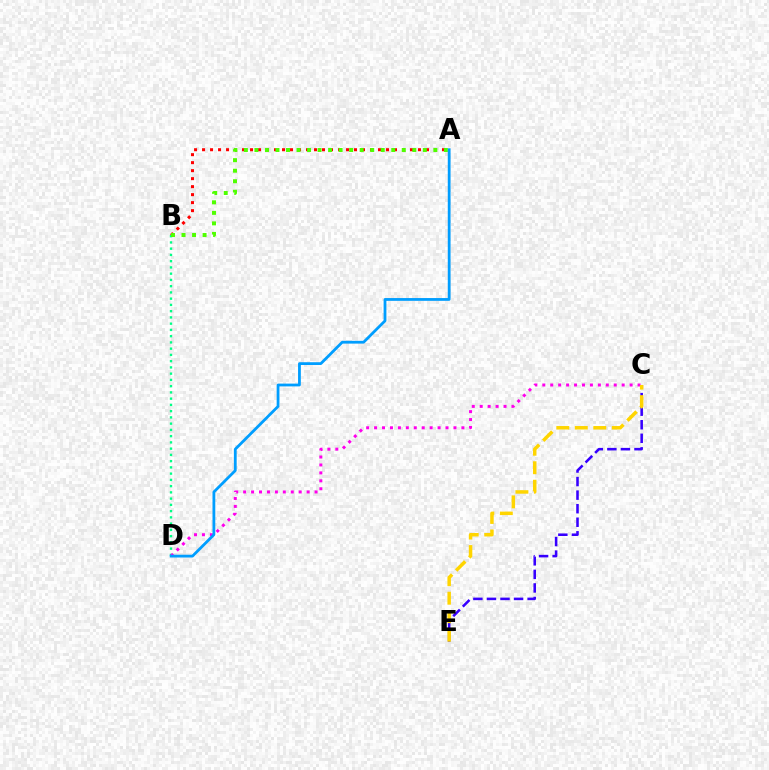{('B', 'D'): [{'color': '#00ff86', 'line_style': 'dotted', 'thickness': 1.7}], ('C', 'E'): [{'color': '#3700ff', 'line_style': 'dashed', 'thickness': 1.84}, {'color': '#ffd500', 'line_style': 'dashed', 'thickness': 2.51}], ('A', 'B'): [{'color': '#ff0000', 'line_style': 'dotted', 'thickness': 2.17}, {'color': '#4fff00', 'line_style': 'dotted', 'thickness': 2.86}], ('C', 'D'): [{'color': '#ff00ed', 'line_style': 'dotted', 'thickness': 2.16}], ('A', 'D'): [{'color': '#009eff', 'line_style': 'solid', 'thickness': 2.01}]}